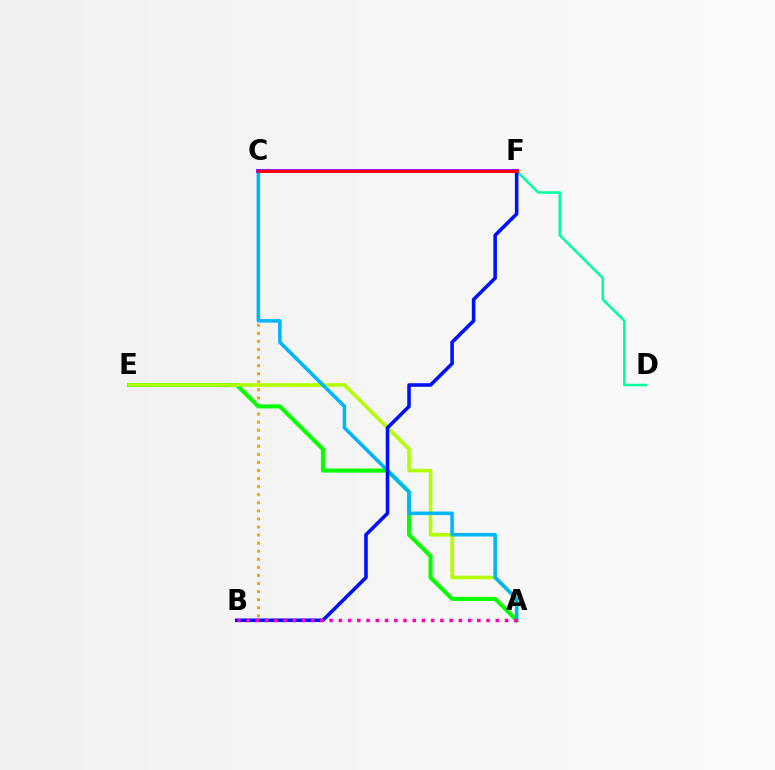{('B', 'C'): [{'color': '#ffa500', 'line_style': 'dotted', 'thickness': 2.19}], ('A', 'E'): [{'color': '#08ff00', 'line_style': 'solid', 'thickness': 2.94}, {'color': '#b3ff00', 'line_style': 'solid', 'thickness': 2.58}], ('A', 'C'): [{'color': '#00b5ff', 'line_style': 'solid', 'thickness': 2.55}], ('D', 'F'): [{'color': '#00ff9d', 'line_style': 'solid', 'thickness': 1.81}], ('B', 'F'): [{'color': '#0010ff', 'line_style': 'solid', 'thickness': 2.57}], ('C', 'F'): [{'color': '#9b00ff', 'line_style': 'solid', 'thickness': 2.78}, {'color': '#ff0000', 'line_style': 'solid', 'thickness': 2.13}], ('A', 'B'): [{'color': '#ff00bd', 'line_style': 'dotted', 'thickness': 2.51}]}